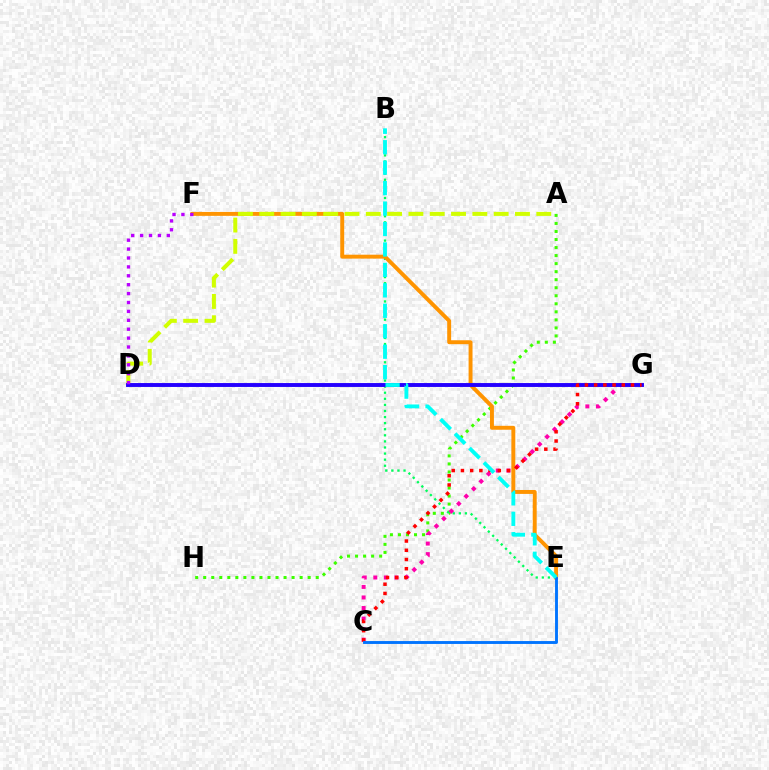{('A', 'H'): [{'color': '#3dff00', 'line_style': 'dotted', 'thickness': 2.18}], ('B', 'E'): [{'color': '#00ff5c', 'line_style': 'dotted', 'thickness': 1.65}, {'color': '#00fff6', 'line_style': 'dashed', 'thickness': 2.78}], ('E', 'F'): [{'color': '#ff9400', 'line_style': 'solid', 'thickness': 2.83}], ('A', 'D'): [{'color': '#d1ff00', 'line_style': 'dashed', 'thickness': 2.89}], ('C', 'G'): [{'color': '#ff00ac', 'line_style': 'dotted', 'thickness': 2.87}, {'color': '#ff0000', 'line_style': 'dotted', 'thickness': 2.51}], ('D', 'G'): [{'color': '#2500ff', 'line_style': 'solid', 'thickness': 2.8}], ('C', 'E'): [{'color': '#0074ff', 'line_style': 'solid', 'thickness': 2.07}], ('D', 'F'): [{'color': '#b900ff', 'line_style': 'dotted', 'thickness': 2.42}]}